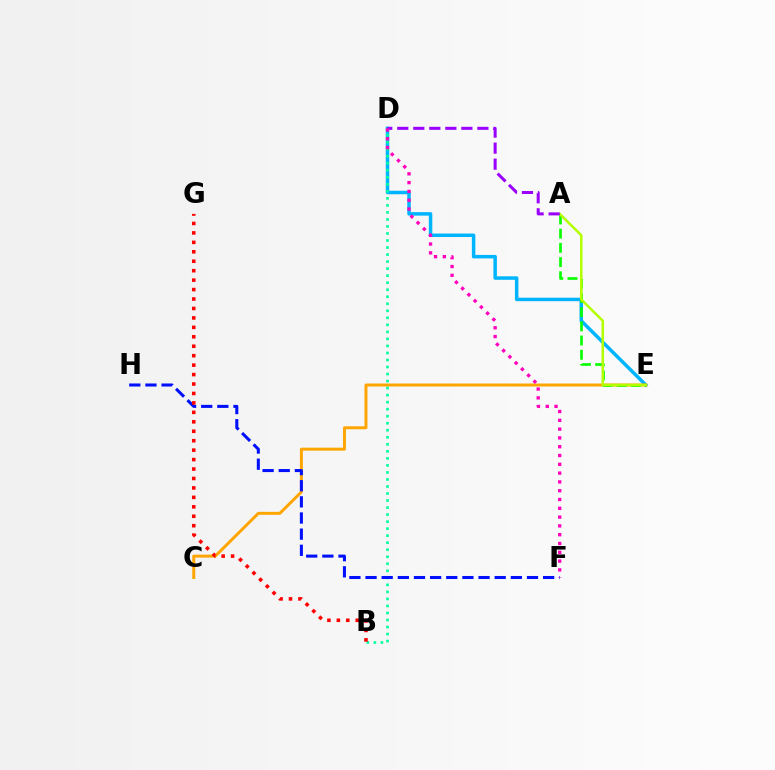{('D', 'E'): [{'color': '#00b5ff', 'line_style': 'solid', 'thickness': 2.52}], ('C', 'E'): [{'color': '#ffa500', 'line_style': 'solid', 'thickness': 2.13}], ('B', 'D'): [{'color': '#00ff9d', 'line_style': 'dotted', 'thickness': 1.91}], ('A', 'E'): [{'color': '#08ff00', 'line_style': 'dashed', 'thickness': 1.93}, {'color': '#b3ff00', 'line_style': 'solid', 'thickness': 1.82}], ('F', 'H'): [{'color': '#0010ff', 'line_style': 'dashed', 'thickness': 2.19}], ('A', 'D'): [{'color': '#9b00ff', 'line_style': 'dashed', 'thickness': 2.18}], ('B', 'G'): [{'color': '#ff0000', 'line_style': 'dotted', 'thickness': 2.57}], ('D', 'F'): [{'color': '#ff00bd', 'line_style': 'dotted', 'thickness': 2.39}]}